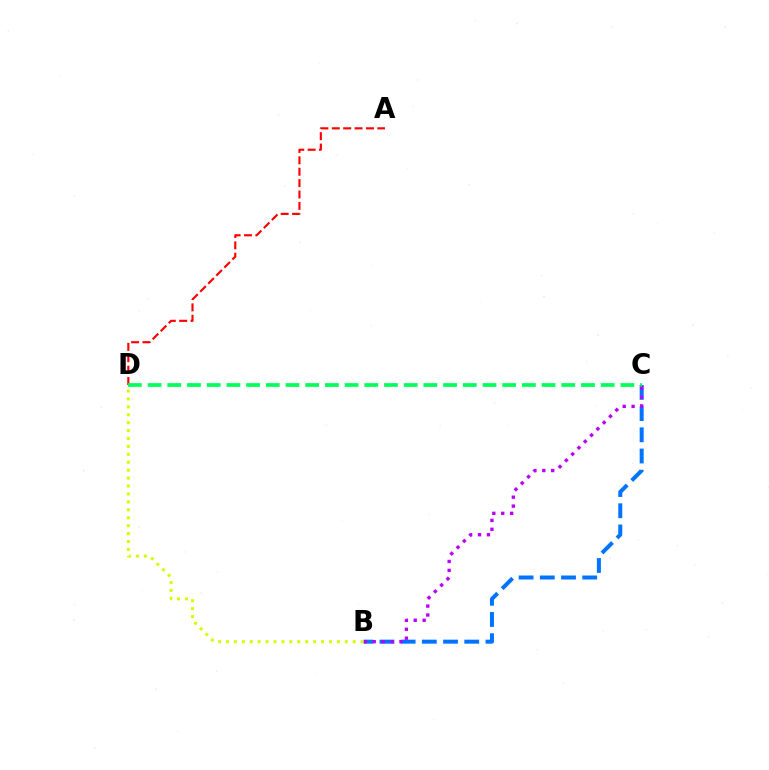{('A', 'D'): [{'color': '#ff0000', 'line_style': 'dashed', 'thickness': 1.55}], ('B', 'C'): [{'color': '#0074ff', 'line_style': 'dashed', 'thickness': 2.88}, {'color': '#b900ff', 'line_style': 'dotted', 'thickness': 2.42}], ('C', 'D'): [{'color': '#00ff5c', 'line_style': 'dashed', 'thickness': 2.68}], ('B', 'D'): [{'color': '#d1ff00', 'line_style': 'dotted', 'thickness': 2.15}]}